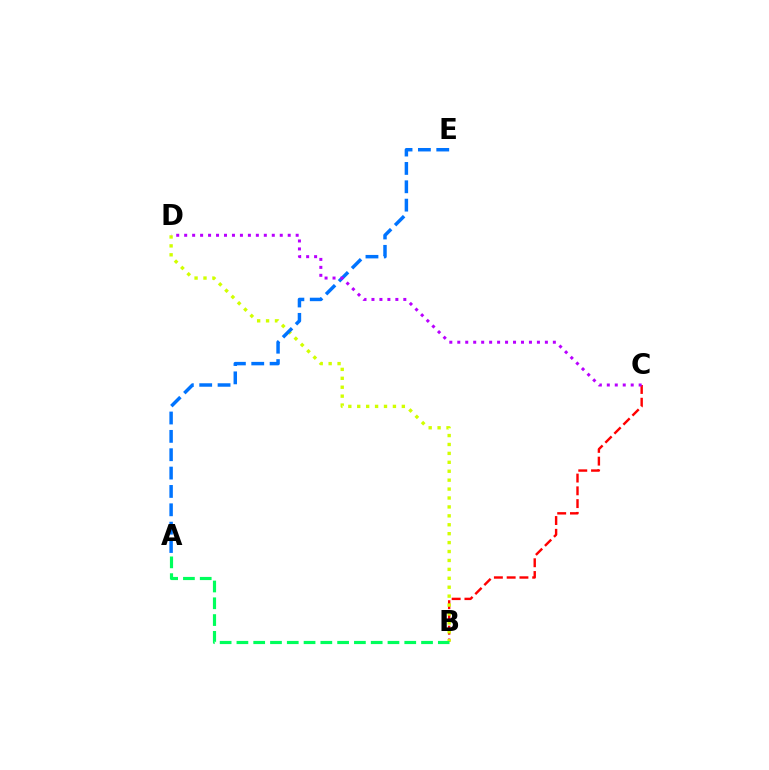{('B', 'C'): [{'color': '#ff0000', 'line_style': 'dashed', 'thickness': 1.73}], ('B', 'D'): [{'color': '#d1ff00', 'line_style': 'dotted', 'thickness': 2.42}], ('A', 'E'): [{'color': '#0074ff', 'line_style': 'dashed', 'thickness': 2.49}], ('A', 'B'): [{'color': '#00ff5c', 'line_style': 'dashed', 'thickness': 2.28}], ('C', 'D'): [{'color': '#b900ff', 'line_style': 'dotted', 'thickness': 2.16}]}